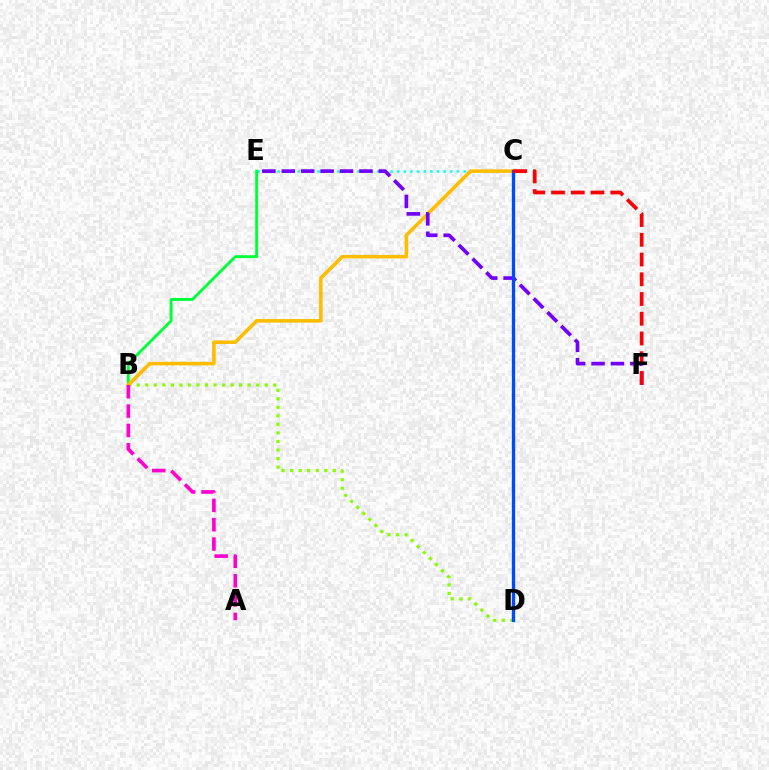{('C', 'E'): [{'color': '#00fff6', 'line_style': 'dotted', 'thickness': 1.8}], ('B', 'E'): [{'color': '#00ff39', 'line_style': 'solid', 'thickness': 2.08}], ('B', 'D'): [{'color': '#84ff00', 'line_style': 'dotted', 'thickness': 2.32}], ('B', 'C'): [{'color': '#ffbd00', 'line_style': 'solid', 'thickness': 2.56}], ('E', 'F'): [{'color': '#7200ff', 'line_style': 'dashed', 'thickness': 2.64}], ('A', 'B'): [{'color': '#ff00cf', 'line_style': 'dashed', 'thickness': 2.63}], ('C', 'D'): [{'color': '#004bff', 'line_style': 'solid', 'thickness': 2.38}], ('C', 'F'): [{'color': '#ff0000', 'line_style': 'dashed', 'thickness': 2.68}]}